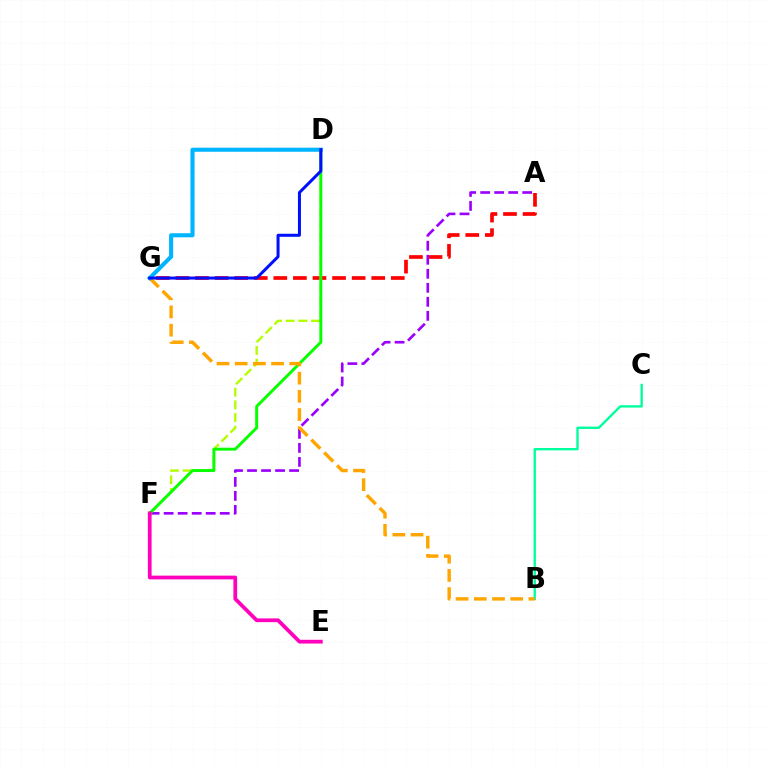{('B', 'C'): [{'color': '#00ff9d', 'line_style': 'solid', 'thickness': 1.71}], ('A', 'G'): [{'color': '#ff0000', 'line_style': 'dashed', 'thickness': 2.66}], ('A', 'F'): [{'color': '#9b00ff', 'line_style': 'dashed', 'thickness': 1.9}], ('D', 'F'): [{'color': '#b3ff00', 'line_style': 'dashed', 'thickness': 1.72}, {'color': '#08ff00', 'line_style': 'solid', 'thickness': 2.12}], ('B', 'G'): [{'color': '#ffa500', 'line_style': 'dashed', 'thickness': 2.47}], ('E', 'F'): [{'color': '#ff00bd', 'line_style': 'solid', 'thickness': 2.7}], ('D', 'G'): [{'color': '#00b5ff', 'line_style': 'solid', 'thickness': 2.94}, {'color': '#0010ff', 'line_style': 'solid', 'thickness': 2.17}]}